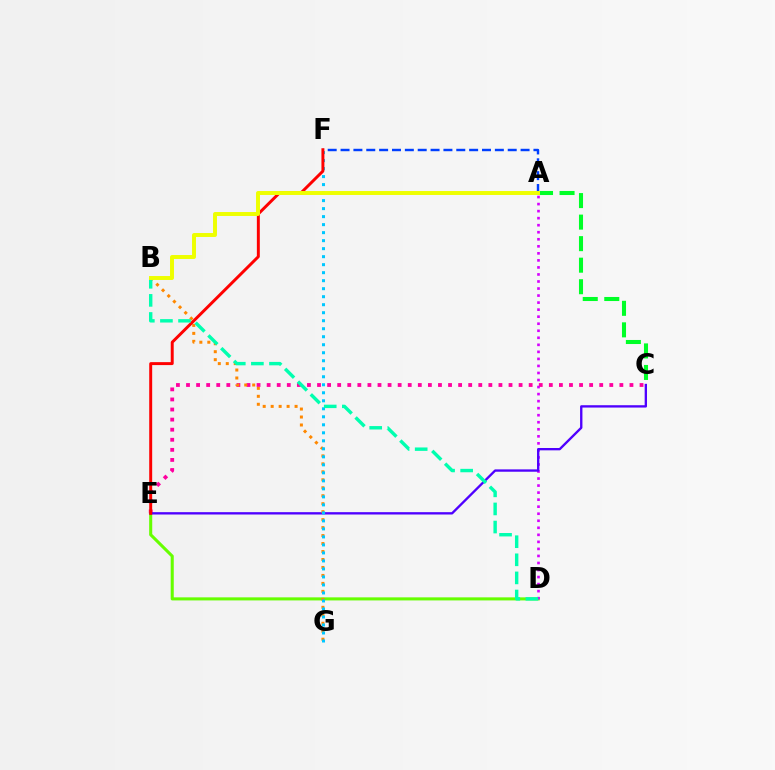{('C', 'E'): [{'color': '#ff00a0', 'line_style': 'dotted', 'thickness': 2.74}, {'color': '#4f00ff', 'line_style': 'solid', 'thickness': 1.69}], ('A', 'F'): [{'color': '#003fff', 'line_style': 'dashed', 'thickness': 1.75}], ('A', 'C'): [{'color': '#00ff27', 'line_style': 'dashed', 'thickness': 2.93}], ('D', 'E'): [{'color': '#66ff00', 'line_style': 'solid', 'thickness': 2.21}], ('A', 'D'): [{'color': '#d600ff', 'line_style': 'dotted', 'thickness': 1.91}], ('B', 'G'): [{'color': '#ff8800', 'line_style': 'dotted', 'thickness': 2.17}], ('F', 'G'): [{'color': '#00c7ff', 'line_style': 'dotted', 'thickness': 2.18}], ('E', 'F'): [{'color': '#ff0000', 'line_style': 'solid', 'thickness': 2.13}], ('B', 'D'): [{'color': '#00ffaf', 'line_style': 'dashed', 'thickness': 2.46}], ('A', 'B'): [{'color': '#eeff00', 'line_style': 'solid', 'thickness': 2.84}]}